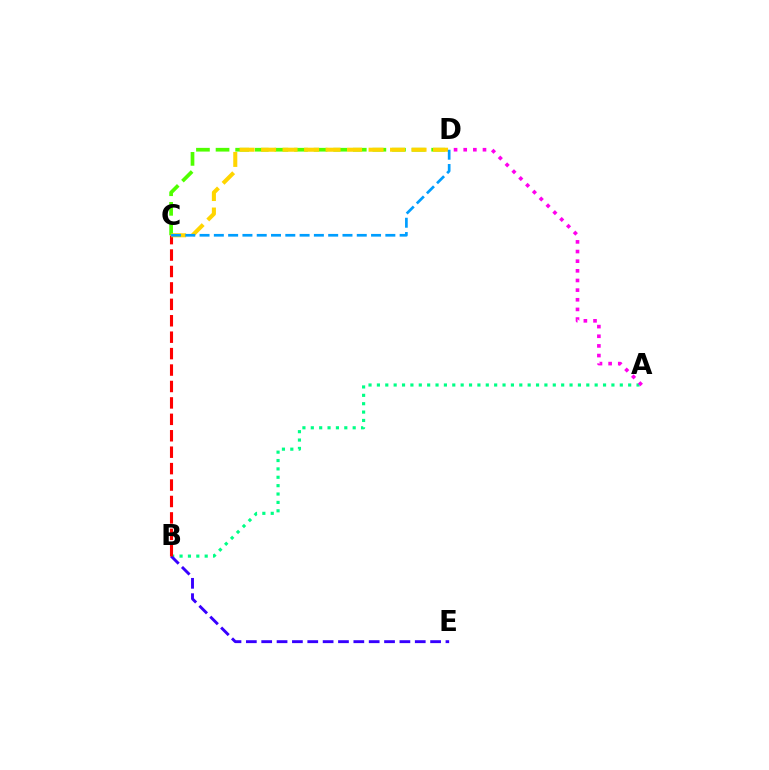{('A', 'B'): [{'color': '#00ff86', 'line_style': 'dotted', 'thickness': 2.28}], ('C', 'D'): [{'color': '#4fff00', 'line_style': 'dashed', 'thickness': 2.66}, {'color': '#ffd500', 'line_style': 'dashed', 'thickness': 2.92}, {'color': '#009eff', 'line_style': 'dashed', 'thickness': 1.94}], ('B', 'E'): [{'color': '#3700ff', 'line_style': 'dashed', 'thickness': 2.09}], ('A', 'D'): [{'color': '#ff00ed', 'line_style': 'dotted', 'thickness': 2.62}], ('B', 'C'): [{'color': '#ff0000', 'line_style': 'dashed', 'thickness': 2.23}]}